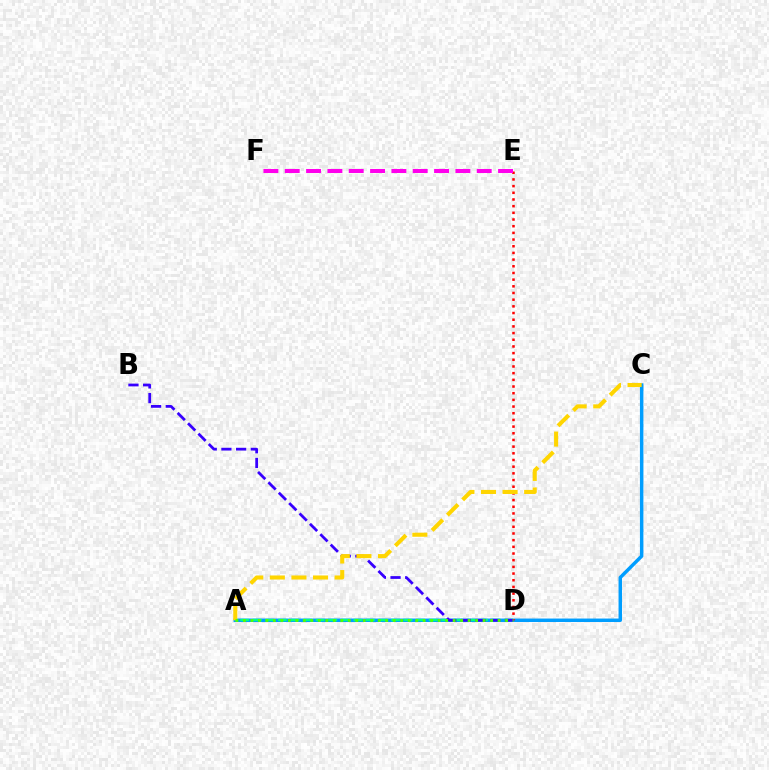{('A', 'C'): [{'color': '#009eff', 'line_style': 'solid', 'thickness': 2.5}, {'color': '#ffd500', 'line_style': 'dashed', 'thickness': 2.93}], ('D', 'E'): [{'color': '#ff0000', 'line_style': 'dotted', 'thickness': 1.81}], ('A', 'D'): [{'color': '#00ff86', 'line_style': 'dashed', 'thickness': 1.71}, {'color': '#4fff00', 'line_style': 'dotted', 'thickness': 2.04}], ('B', 'D'): [{'color': '#3700ff', 'line_style': 'dashed', 'thickness': 1.99}], ('E', 'F'): [{'color': '#ff00ed', 'line_style': 'dashed', 'thickness': 2.9}]}